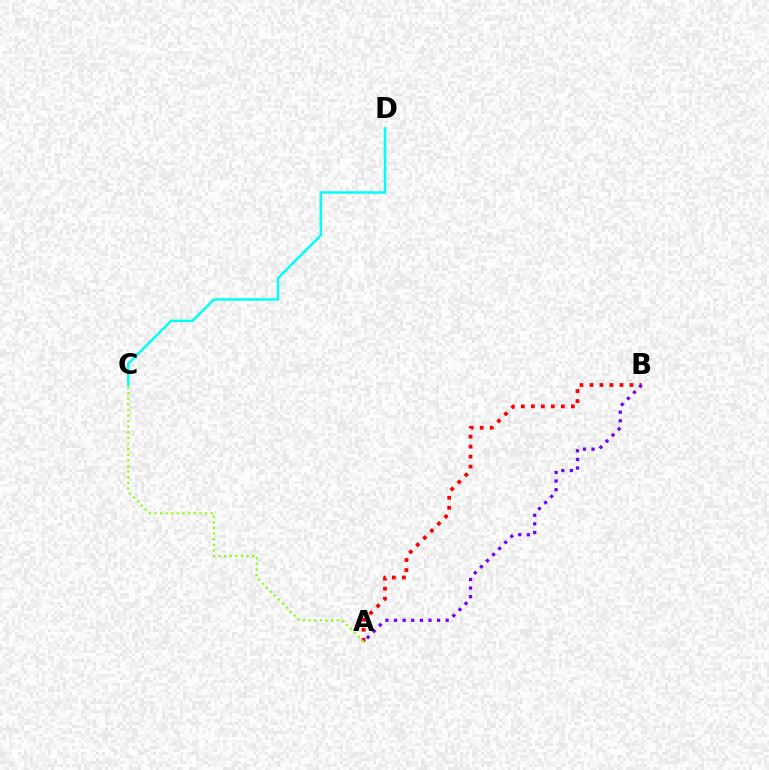{('C', 'D'): [{'color': '#00fff6', 'line_style': 'solid', 'thickness': 1.79}], ('A', 'B'): [{'color': '#ff0000', 'line_style': 'dotted', 'thickness': 2.72}, {'color': '#7200ff', 'line_style': 'dotted', 'thickness': 2.34}], ('A', 'C'): [{'color': '#84ff00', 'line_style': 'dotted', 'thickness': 1.53}]}